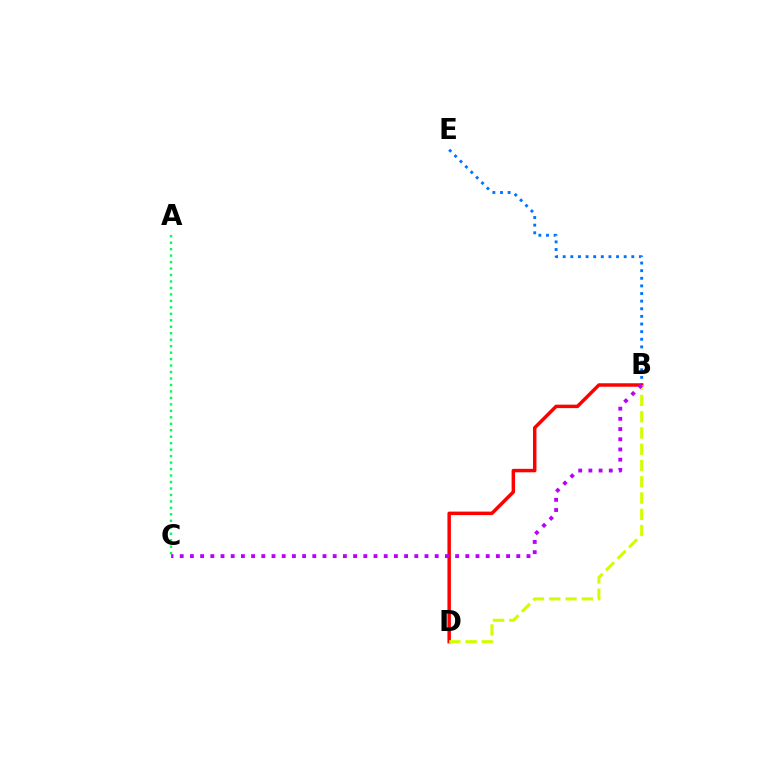{('B', 'E'): [{'color': '#0074ff', 'line_style': 'dotted', 'thickness': 2.07}], ('A', 'C'): [{'color': '#00ff5c', 'line_style': 'dotted', 'thickness': 1.76}], ('B', 'D'): [{'color': '#ff0000', 'line_style': 'solid', 'thickness': 2.5}, {'color': '#d1ff00', 'line_style': 'dashed', 'thickness': 2.21}], ('B', 'C'): [{'color': '#b900ff', 'line_style': 'dotted', 'thickness': 2.77}]}